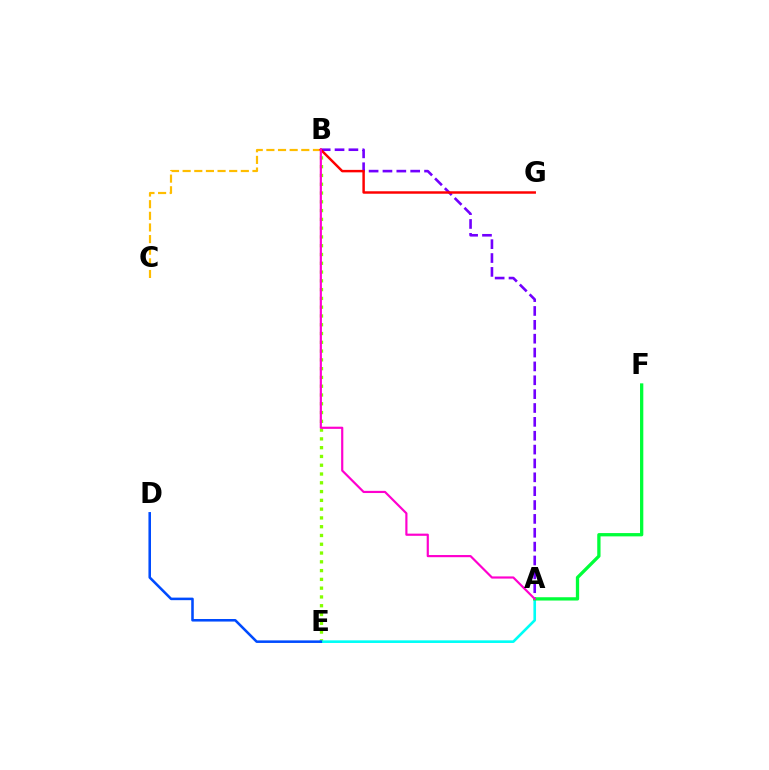{('B', 'E'): [{'color': '#84ff00', 'line_style': 'dotted', 'thickness': 2.39}], ('B', 'C'): [{'color': '#ffbd00', 'line_style': 'dashed', 'thickness': 1.58}], ('A', 'B'): [{'color': '#7200ff', 'line_style': 'dashed', 'thickness': 1.88}, {'color': '#ff00cf', 'line_style': 'solid', 'thickness': 1.57}], ('A', 'E'): [{'color': '#00fff6', 'line_style': 'solid', 'thickness': 1.89}], ('B', 'G'): [{'color': '#ff0000', 'line_style': 'solid', 'thickness': 1.77}], ('A', 'F'): [{'color': '#00ff39', 'line_style': 'solid', 'thickness': 2.37}], ('D', 'E'): [{'color': '#004bff', 'line_style': 'solid', 'thickness': 1.84}]}